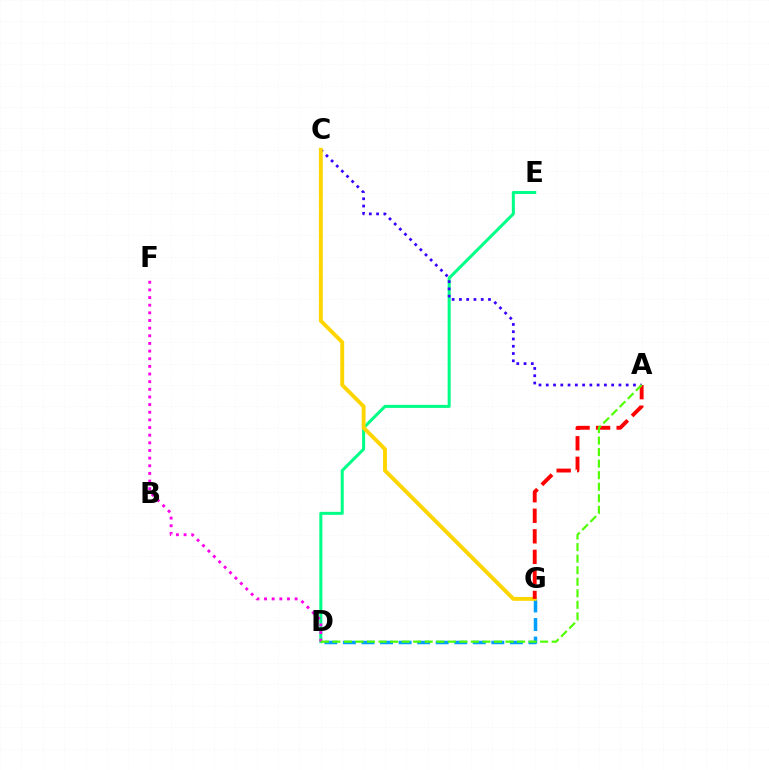{('D', 'E'): [{'color': '#00ff86', 'line_style': 'solid', 'thickness': 2.18}], ('D', 'F'): [{'color': '#ff00ed', 'line_style': 'dotted', 'thickness': 2.08}], ('A', 'C'): [{'color': '#3700ff', 'line_style': 'dotted', 'thickness': 1.97}], ('D', 'G'): [{'color': '#009eff', 'line_style': 'dashed', 'thickness': 2.52}], ('C', 'G'): [{'color': '#ffd500', 'line_style': 'solid', 'thickness': 2.8}], ('A', 'G'): [{'color': '#ff0000', 'line_style': 'dashed', 'thickness': 2.79}], ('A', 'D'): [{'color': '#4fff00', 'line_style': 'dashed', 'thickness': 1.57}]}